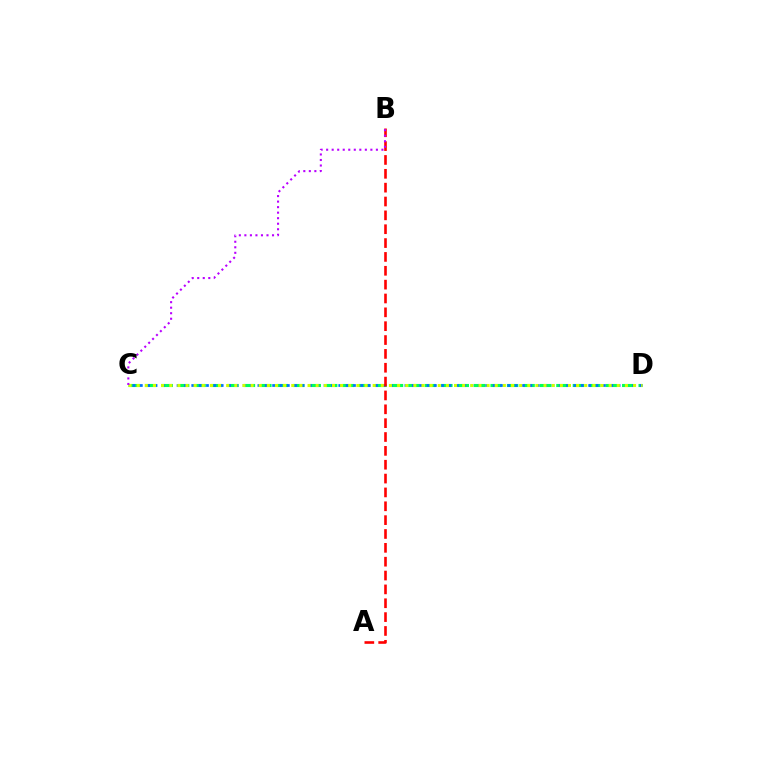{('C', 'D'): [{'color': '#00ff5c', 'line_style': 'dashed', 'thickness': 2.23}, {'color': '#0074ff', 'line_style': 'dotted', 'thickness': 2.0}, {'color': '#d1ff00', 'line_style': 'dotted', 'thickness': 2.21}], ('A', 'B'): [{'color': '#ff0000', 'line_style': 'dashed', 'thickness': 1.88}], ('B', 'C'): [{'color': '#b900ff', 'line_style': 'dotted', 'thickness': 1.5}]}